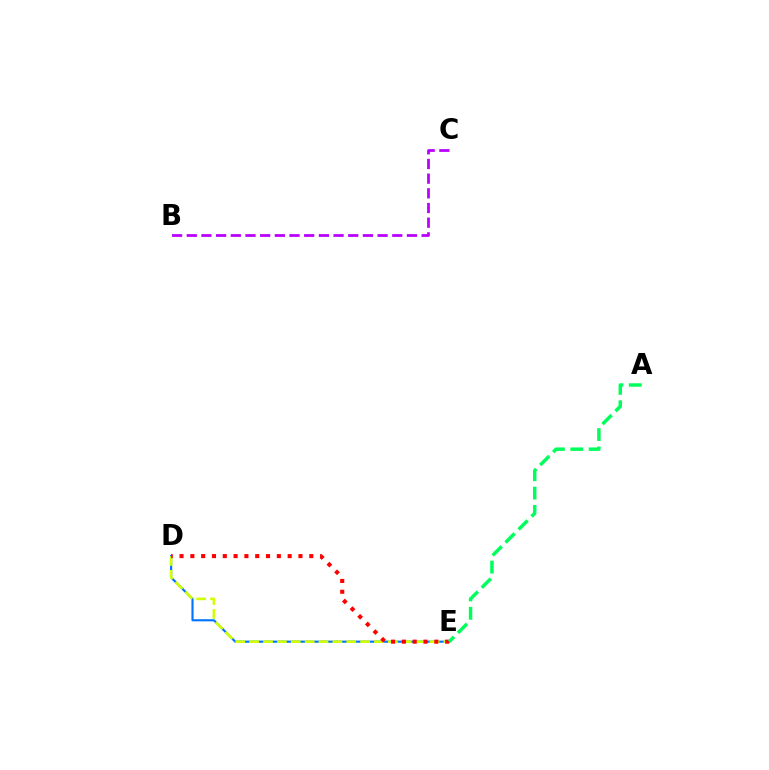{('D', 'E'): [{'color': '#0074ff', 'line_style': 'solid', 'thickness': 1.53}, {'color': '#d1ff00', 'line_style': 'dashed', 'thickness': 1.88}, {'color': '#ff0000', 'line_style': 'dotted', 'thickness': 2.94}], ('A', 'E'): [{'color': '#00ff5c', 'line_style': 'dashed', 'thickness': 2.49}], ('B', 'C'): [{'color': '#b900ff', 'line_style': 'dashed', 'thickness': 1.99}]}